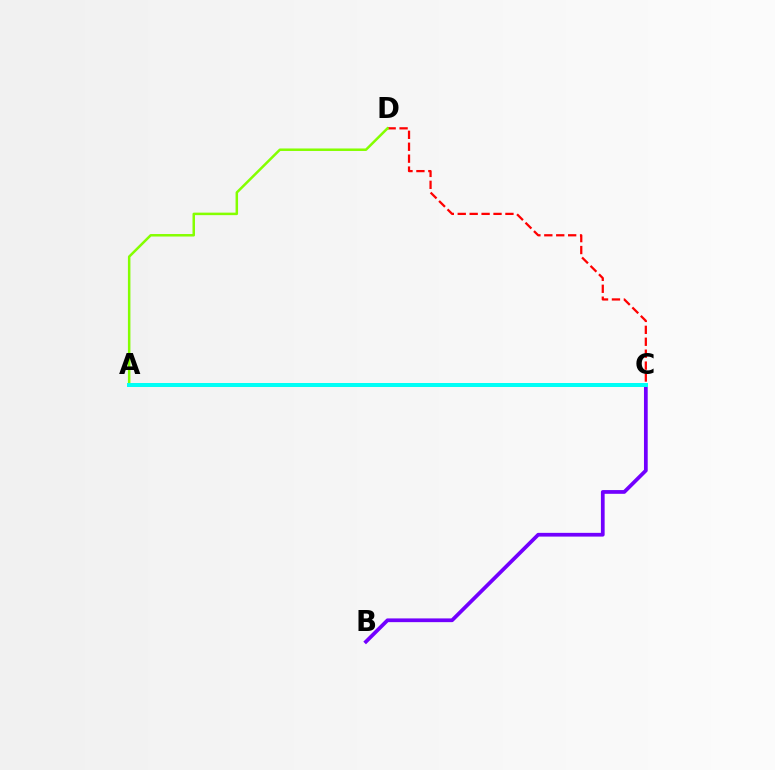{('C', 'D'): [{'color': '#ff0000', 'line_style': 'dashed', 'thickness': 1.62}], ('B', 'C'): [{'color': '#7200ff', 'line_style': 'solid', 'thickness': 2.69}], ('A', 'D'): [{'color': '#84ff00', 'line_style': 'solid', 'thickness': 1.8}], ('A', 'C'): [{'color': '#00fff6', 'line_style': 'solid', 'thickness': 2.87}]}